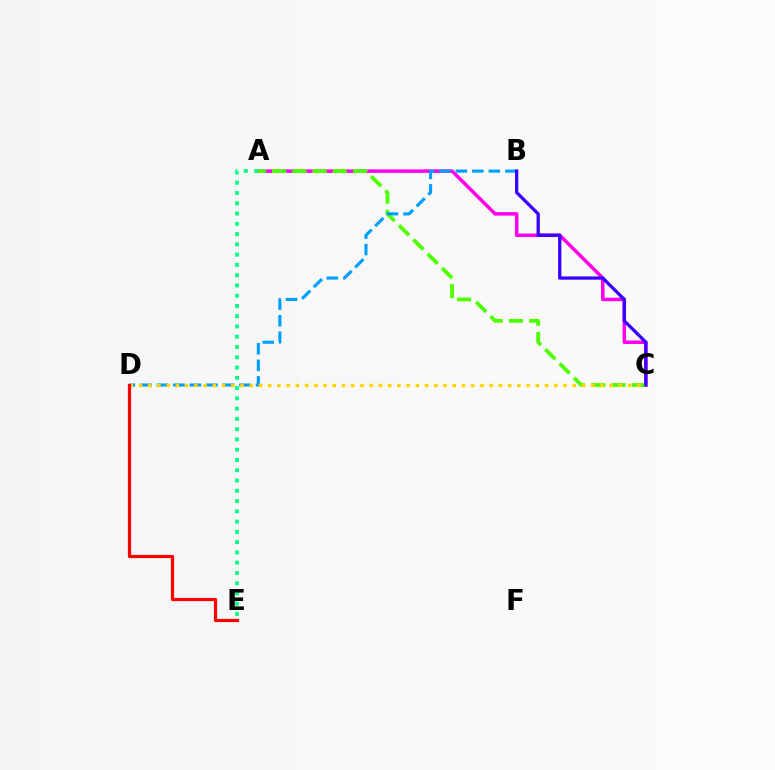{('A', 'C'): [{'color': '#ff00ed', 'line_style': 'solid', 'thickness': 2.53}, {'color': '#4fff00', 'line_style': 'dashed', 'thickness': 2.75}], ('B', 'D'): [{'color': '#009eff', 'line_style': 'dashed', 'thickness': 2.24}], ('A', 'E'): [{'color': '#00ff86', 'line_style': 'dotted', 'thickness': 2.79}], ('B', 'C'): [{'color': '#3700ff', 'line_style': 'solid', 'thickness': 2.35}], ('C', 'D'): [{'color': '#ffd500', 'line_style': 'dotted', 'thickness': 2.51}], ('D', 'E'): [{'color': '#ff0000', 'line_style': 'solid', 'thickness': 2.3}]}